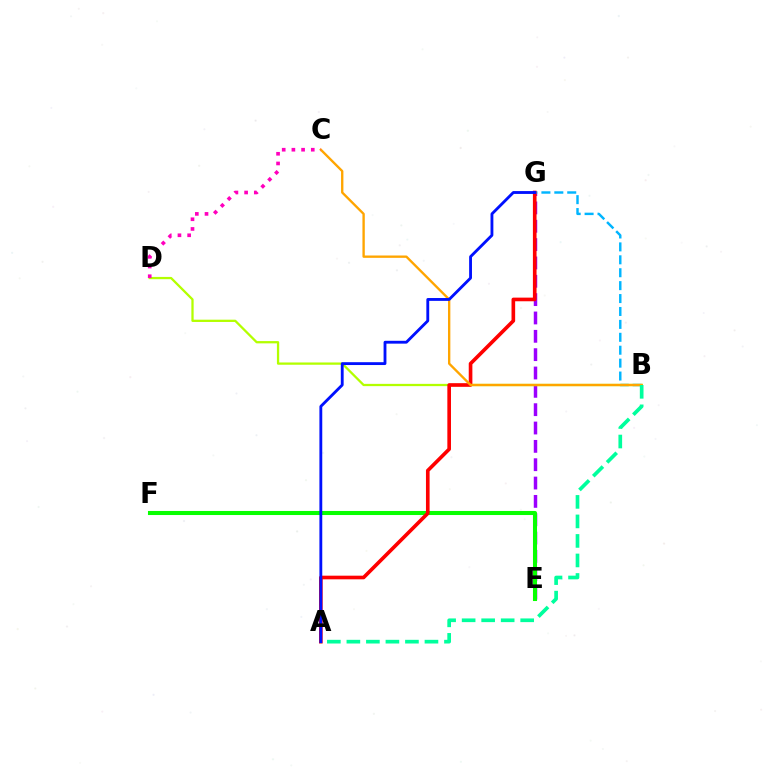{('E', 'G'): [{'color': '#9b00ff', 'line_style': 'dashed', 'thickness': 2.49}], ('B', 'G'): [{'color': '#00b5ff', 'line_style': 'dashed', 'thickness': 1.75}], ('E', 'F'): [{'color': '#08ff00', 'line_style': 'solid', 'thickness': 2.93}], ('B', 'D'): [{'color': '#b3ff00', 'line_style': 'solid', 'thickness': 1.64}], ('A', 'G'): [{'color': '#ff0000', 'line_style': 'solid', 'thickness': 2.62}, {'color': '#0010ff', 'line_style': 'solid', 'thickness': 2.05}], ('B', 'C'): [{'color': '#ffa500', 'line_style': 'solid', 'thickness': 1.69}], ('A', 'B'): [{'color': '#00ff9d', 'line_style': 'dashed', 'thickness': 2.65}], ('C', 'D'): [{'color': '#ff00bd', 'line_style': 'dotted', 'thickness': 2.63}]}